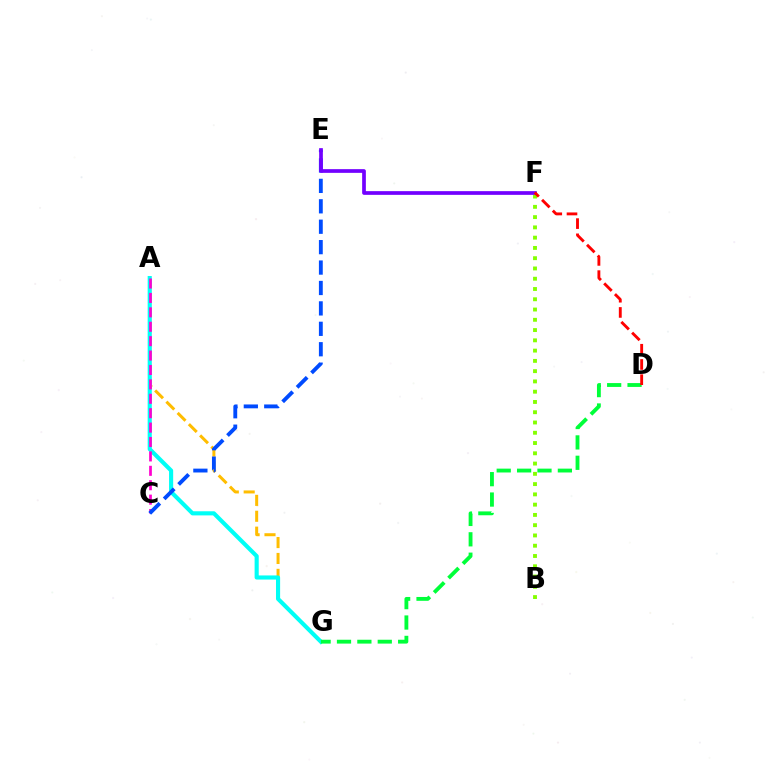{('A', 'G'): [{'color': '#ffbd00', 'line_style': 'dashed', 'thickness': 2.16}, {'color': '#00fff6', 'line_style': 'solid', 'thickness': 2.97}], ('A', 'C'): [{'color': '#ff00cf', 'line_style': 'dashed', 'thickness': 1.96}], ('C', 'E'): [{'color': '#004bff', 'line_style': 'dashed', 'thickness': 2.77}], ('D', 'G'): [{'color': '#00ff39', 'line_style': 'dashed', 'thickness': 2.77}], ('B', 'F'): [{'color': '#84ff00', 'line_style': 'dotted', 'thickness': 2.79}], ('E', 'F'): [{'color': '#7200ff', 'line_style': 'solid', 'thickness': 2.67}], ('D', 'F'): [{'color': '#ff0000', 'line_style': 'dashed', 'thickness': 2.07}]}